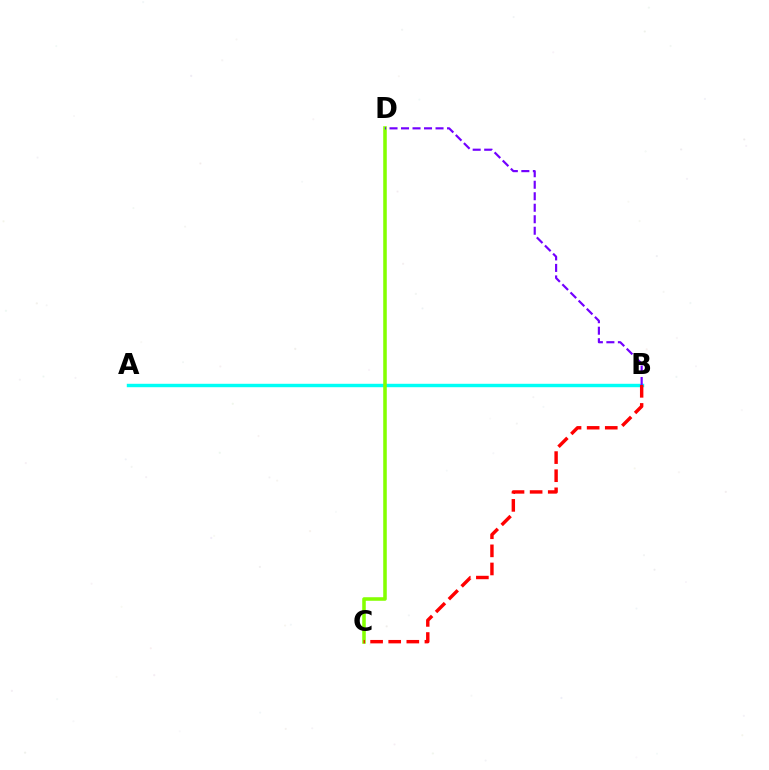{('A', 'B'): [{'color': '#00fff6', 'line_style': 'solid', 'thickness': 2.47}], ('C', 'D'): [{'color': '#84ff00', 'line_style': 'solid', 'thickness': 2.55}], ('B', 'D'): [{'color': '#7200ff', 'line_style': 'dashed', 'thickness': 1.56}], ('B', 'C'): [{'color': '#ff0000', 'line_style': 'dashed', 'thickness': 2.46}]}